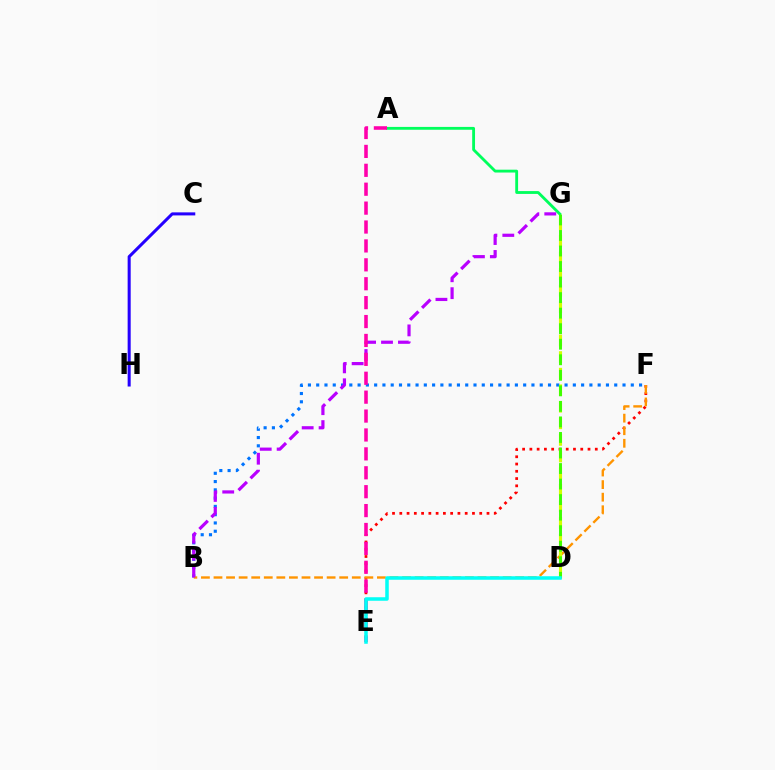{('C', 'H'): [{'color': '#2500ff', 'line_style': 'solid', 'thickness': 2.19}], ('E', 'F'): [{'color': '#ff0000', 'line_style': 'dotted', 'thickness': 1.97}], ('B', 'F'): [{'color': '#0074ff', 'line_style': 'dotted', 'thickness': 2.25}, {'color': '#ff9400', 'line_style': 'dashed', 'thickness': 1.71}], ('A', 'G'): [{'color': '#00ff5c', 'line_style': 'solid', 'thickness': 2.04}], ('B', 'G'): [{'color': '#b900ff', 'line_style': 'dashed', 'thickness': 2.3}], ('A', 'E'): [{'color': '#ff00ac', 'line_style': 'dashed', 'thickness': 2.57}], ('D', 'G'): [{'color': '#d1ff00', 'line_style': 'dashed', 'thickness': 2.25}, {'color': '#3dff00', 'line_style': 'dashed', 'thickness': 2.11}], ('D', 'E'): [{'color': '#00fff6', 'line_style': 'solid', 'thickness': 2.54}]}